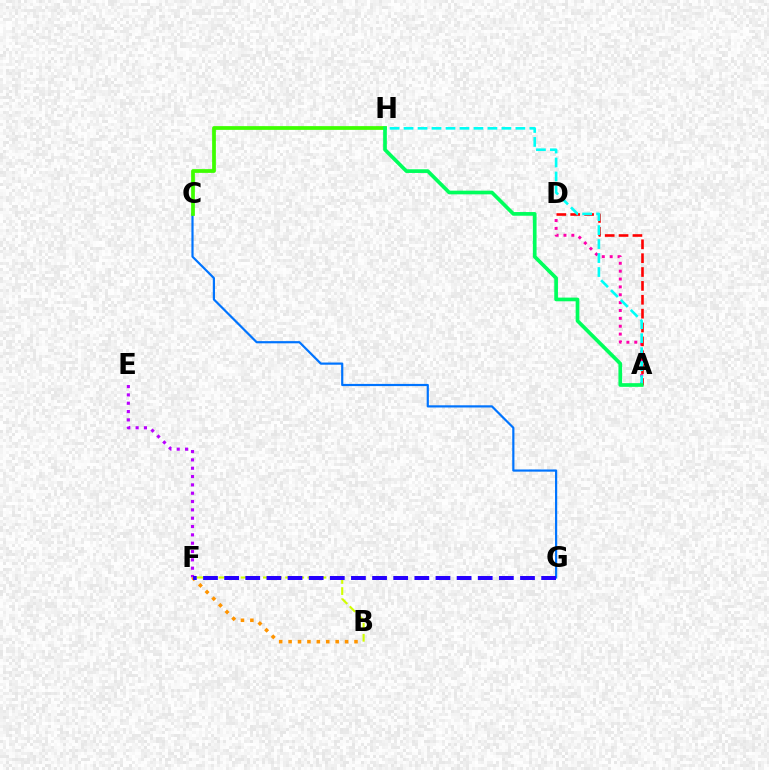{('A', 'D'): [{'color': '#ff00ac', 'line_style': 'dotted', 'thickness': 2.14}, {'color': '#ff0000', 'line_style': 'dashed', 'thickness': 1.88}], ('C', 'G'): [{'color': '#0074ff', 'line_style': 'solid', 'thickness': 1.58}], ('B', 'F'): [{'color': '#d1ff00', 'line_style': 'dashed', 'thickness': 1.51}, {'color': '#ff9400', 'line_style': 'dotted', 'thickness': 2.56}], ('C', 'H'): [{'color': '#3dff00', 'line_style': 'solid', 'thickness': 2.7}], ('E', 'F'): [{'color': '#b900ff', 'line_style': 'dotted', 'thickness': 2.26}], ('A', 'H'): [{'color': '#00fff6', 'line_style': 'dashed', 'thickness': 1.9}, {'color': '#00ff5c', 'line_style': 'solid', 'thickness': 2.66}], ('F', 'G'): [{'color': '#2500ff', 'line_style': 'dashed', 'thickness': 2.87}]}